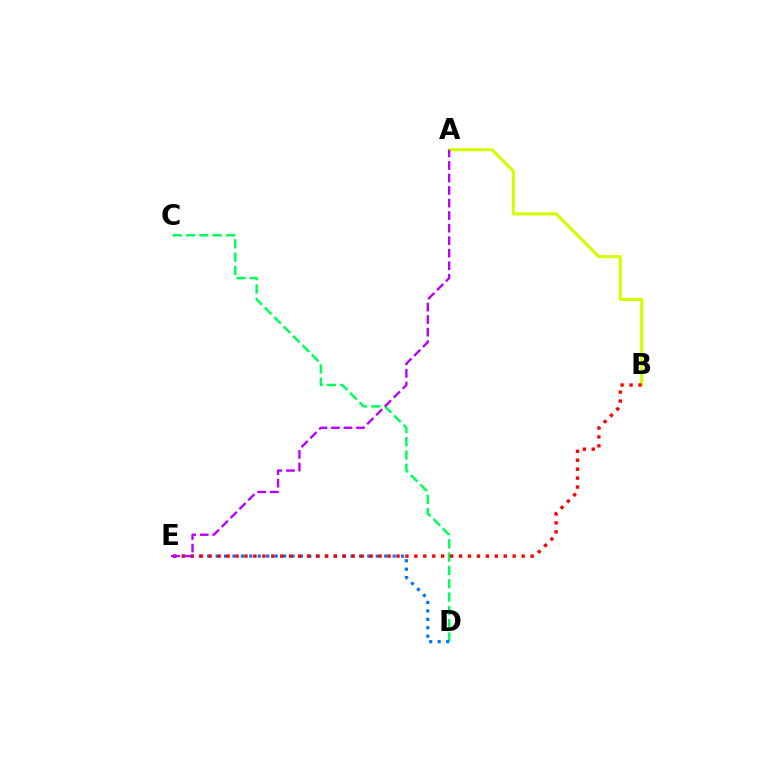{('C', 'D'): [{'color': '#00ff5c', 'line_style': 'dashed', 'thickness': 1.81}], ('D', 'E'): [{'color': '#0074ff', 'line_style': 'dotted', 'thickness': 2.29}], ('A', 'B'): [{'color': '#d1ff00', 'line_style': 'solid', 'thickness': 2.23}], ('B', 'E'): [{'color': '#ff0000', 'line_style': 'dotted', 'thickness': 2.43}], ('A', 'E'): [{'color': '#b900ff', 'line_style': 'dashed', 'thickness': 1.7}]}